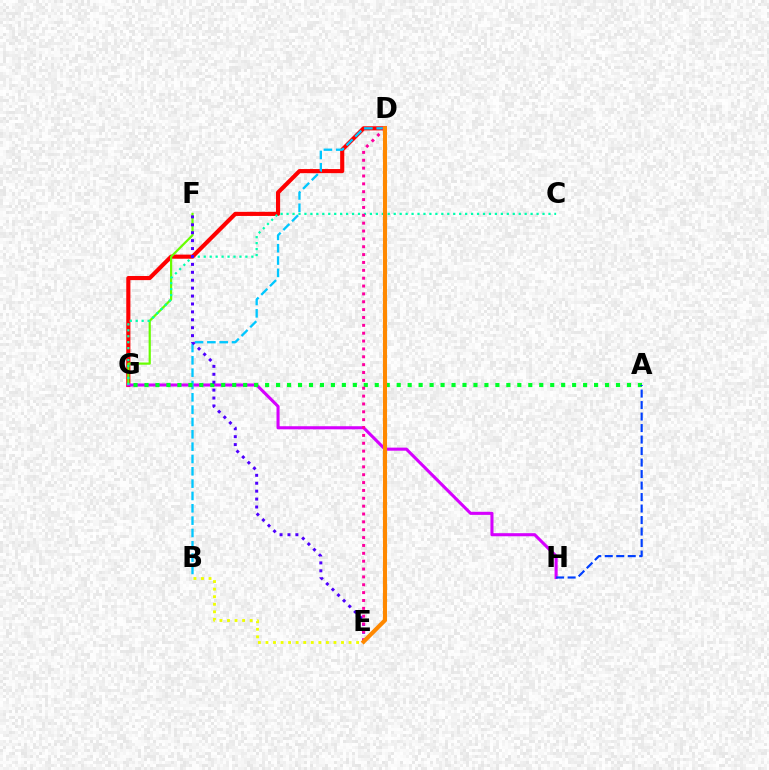{('D', 'G'): [{'color': '#ff0000', 'line_style': 'solid', 'thickness': 2.97}], ('F', 'G'): [{'color': '#66ff00', 'line_style': 'solid', 'thickness': 1.59}], ('G', 'H'): [{'color': '#d600ff', 'line_style': 'solid', 'thickness': 2.22}], ('C', 'G'): [{'color': '#00ffaf', 'line_style': 'dotted', 'thickness': 1.62}], ('B', 'D'): [{'color': '#00c7ff', 'line_style': 'dashed', 'thickness': 1.67}], ('A', 'G'): [{'color': '#00ff27', 'line_style': 'dotted', 'thickness': 2.98}], ('B', 'E'): [{'color': '#eeff00', 'line_style': 'dotted', 'thickness': 2.05}], ('E', 'F'): [{'color': '#4f00ff', 'line_style': 'dotted', 'thickness': 2.15}], ('D', 'E'): [{'color': '#ff00a0', 'line_style': 'dotted', 'thickness': 2.14}, {'color': '#ff8800', 'line_style': 'solid', 'thickness': 2.94}], ('A', 'H'): [{'color': '#003fff', 'line_style': 'dashed', 'thickness': 1.56}]}